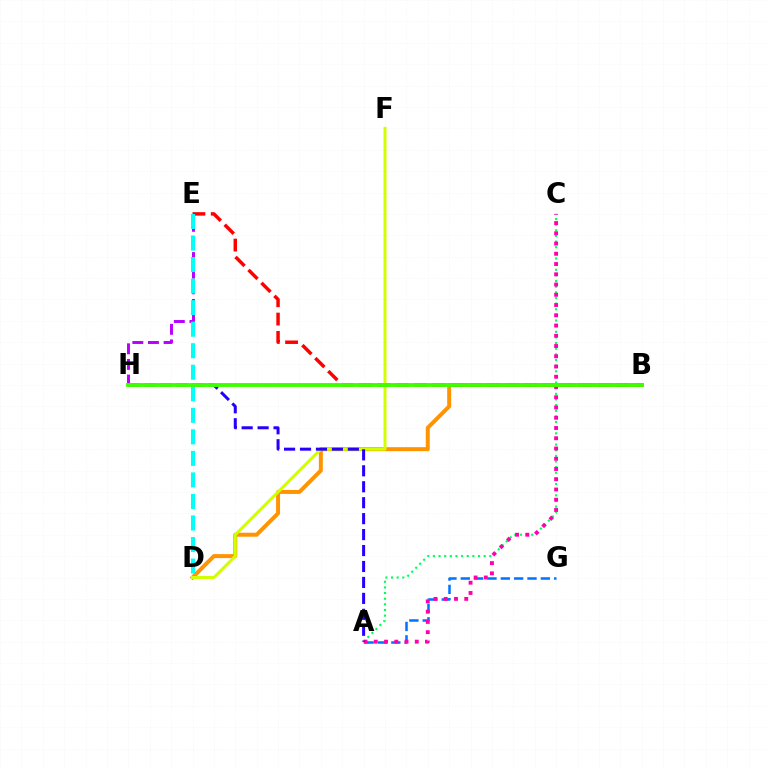{('A', 'G'): [{'color': '#0074ff', 'line_style': 'dashed', 'thickness': 1.81}], ('A', 'C'): [{'color': '#00ff5c', 'line_style': 'dotted', 'thickness': 1.53}, {'color': '#ff00ac', 'line_style': 'dotted', 'thickness': 2.78}], ('E', 'H'): [{'color': '#b900ff', 'line_style': 'dashed', 'thickness': 2.12}], ('B', 'D'): [{'color': '#ff9400', 'line_style': 'solid', 'thickness': 2.86}], ('B', 'E'): [{'color': '#ff0000', 'line_style': 'dashed', 'thickness': 2.49}], ('D', 'F'): [{'color': '#d1ff00', 'line_style': 'solid', 'thickness': 2.15}], ('D', 'E'): [{'color': '#00fff6', 'line_style': 'dashed', 'thickness': 2.93}], ('A', 'H'): [{'color': '#2500ff', 'line_style': 'dashed', 'thickness': 2.17}], ('B', 'H'): [{'color': '#3dff00', 'line_style': 'solid', 'thickness': 2.78}]}